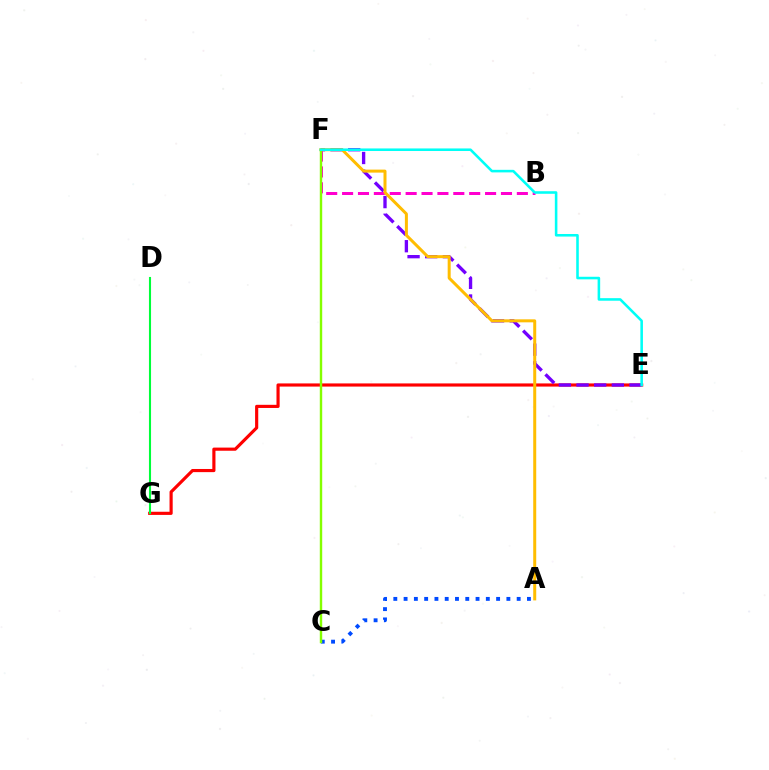{('E', 'G'): [{'color': '#ff0000', 'line_style': 'solid', 'thickness': 2.27}], ('E', 'F'): [{'color': '#7200ff', 'line_style': 'dashed', 'thickness': 2.4}, {'color': '#00fff6', 'line_style': 'solid', 'thickness': 1.85}], ('B', 'F'): [{'color': '#ff00cf', 'line_style': 'dashed', 'thickness': 2.16}], ('A', 'C'): [{'color': '#004bff', 'line_style': 'dotted', 'thickness': 2.79}], ('A', 'F'): [{'color': '#ffbd00', 'line_style': 'solid', 'thickness': 2.16}], ('C', 'F'): [{'color': '#84ff00', 'line_style': 'solid', 'thickness': 1.74}], ('D', 'G'): [{'color': '#00ff39', 'line_style': 'solid', 'thickness': 1.51}]}